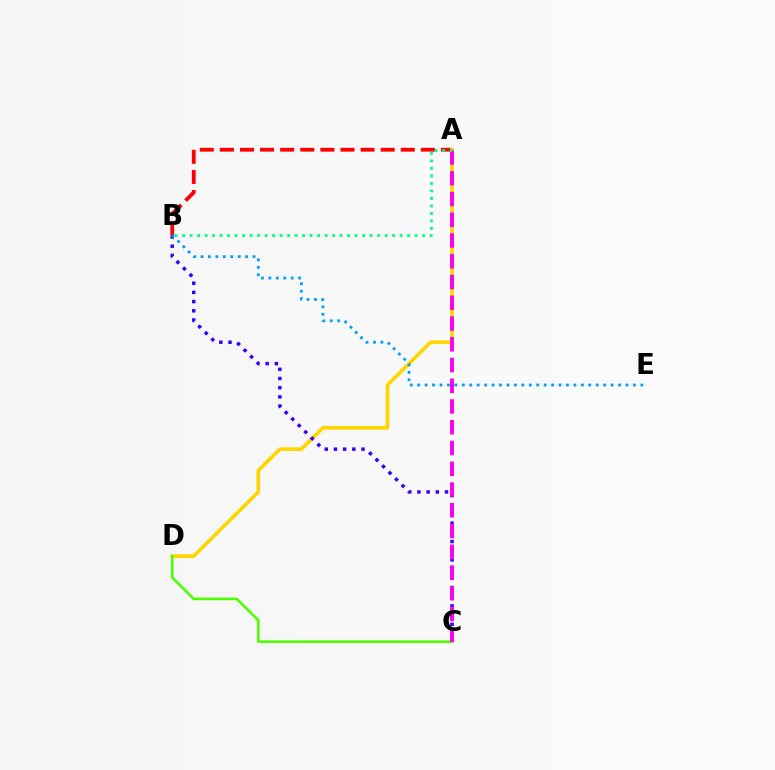{('A', 'B'): [{'color': '#ff0000', 'line_style': 'dashed', 'thickness': 2.73}, {'color': '#00ff86', 'line_style': 'dotted', 'thickness': 2.04}], ('A', 'D'): [{'color': '#ffd500', 'line_style': 'solid', 'thickness': 2.64}], ('B', 'C'): [{'color': '#3700ff', 'line_style': 'dotted', 'thickness': 2.5}], ('C', 'D'): [{'color': '#4fff00', 'line_style': 'solid', 'thickness': 1.89}], ('A', 'C'): [{'color': '#ff00ed', 'line_style': 'dashed', 'thickness': 2.82}], ('B', 'E'): [{'color': '#009eff', 'line_style': 'dotted', 'thickness': 2.02}]}